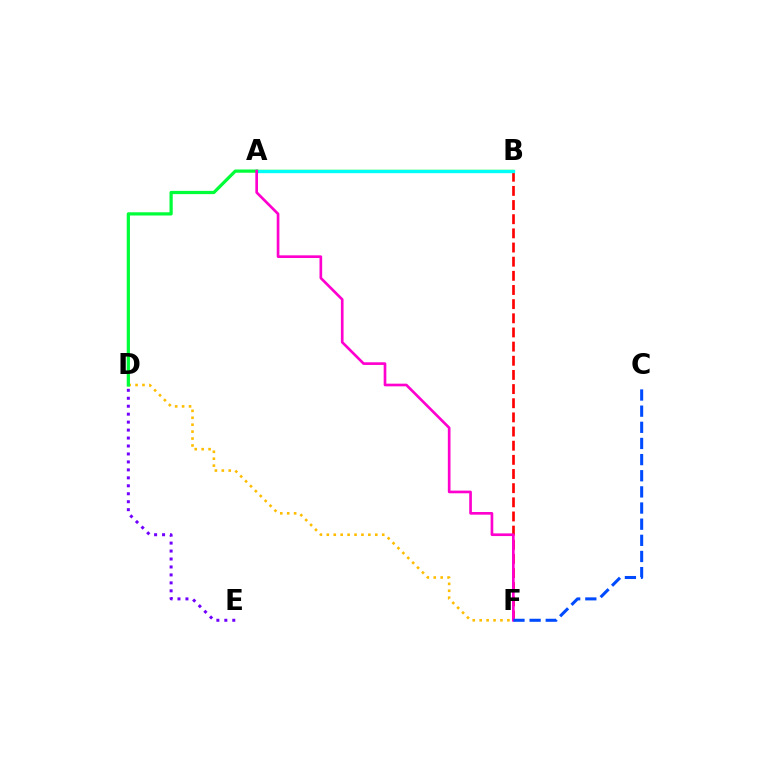{('D', 'F'): [{'color': '#ffbd00', 'line_style': 'dotted', 'thickness': 1.88}], ('B', 'F'): [{'color': '#ff0000', 'line_style': 'dashed', 'thickness': 1.92}], ('A', 'B'): [{'color': '#84ff00', 'line_style': 'solid', 'thickness': 1.75}, {'color': '#00fff6', 'line_style': 'solid', 'thickness': 2.41}], ('A', 'D'): [{'color': '#00ff39', 'line_style': 'solid', 'thickness': 2.33}], ('D', 'E'): [{'color': '#7200ff', 'line_style': 'dotted', 'thickness': 2.16}], ('A', 'F'): [{'color': '#ff00cf', 'line_style': 'solid', 'thickness': 1.92}], ('C', 'F'): [{'color': '#004bff', 'line_style': 'dashed', 'thickness': 2.19}]}